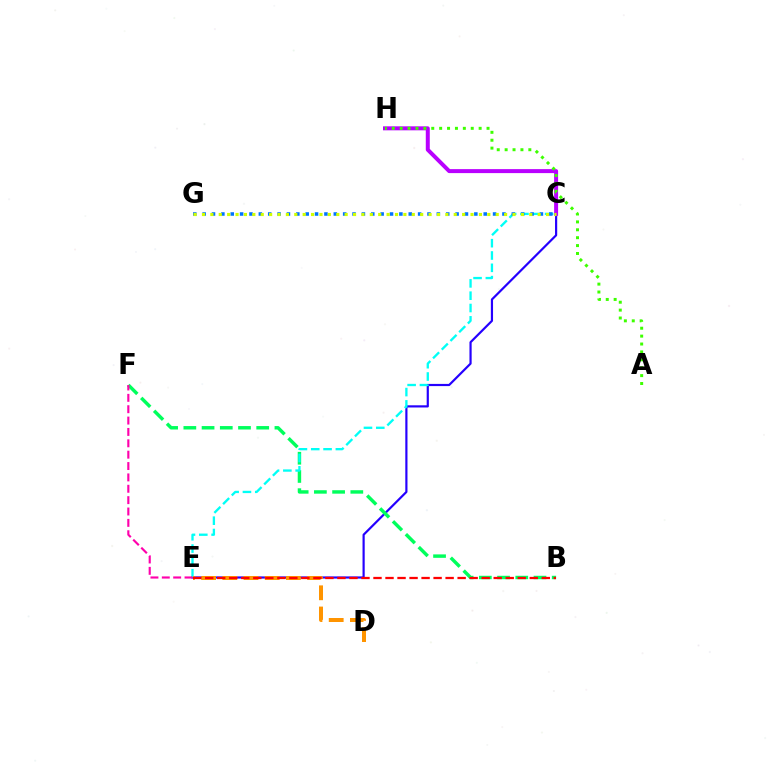{('C', 'E'): [{'color': '#2500ff', 'line_style': 'solid', 'thickness': 1.57}, {'color': '#00fff6', 'line_style': 'dashed', 'thickness': 1.67}], ('B', 'F'): [{'color': '#00ff5c', 'line_style': 'dashed', 'thickness': 2.47}], ('C', 'H'): [{'color': '#b900ff', 'line_style': 'solid', 'thickness': 2.87}], ('E', 'F'): [{'color': '#ff00ac', 'line_style': 'dashed', 'thickness': 1.54}], ('A', 'H'): [{'color': '#3dff00', 'line_style': 'dotted', 'thickness': 2.15}], ('D', 'E'): [{'color': '#ff9400', 'line_style': 'dashed', 'thickness': 2.88}], ('C', 'G'): [{'color': '#0074ff', 'line_style': 'dotted', 'thickness': 2.55}, {'color': '#d1ff00', 'line_style': 'dotted', 'thickness': 2.28}], ('B', 'E'): [{'color': '#ff0000', 'line_style': 'dashed', 'thickness': 1.63}]}